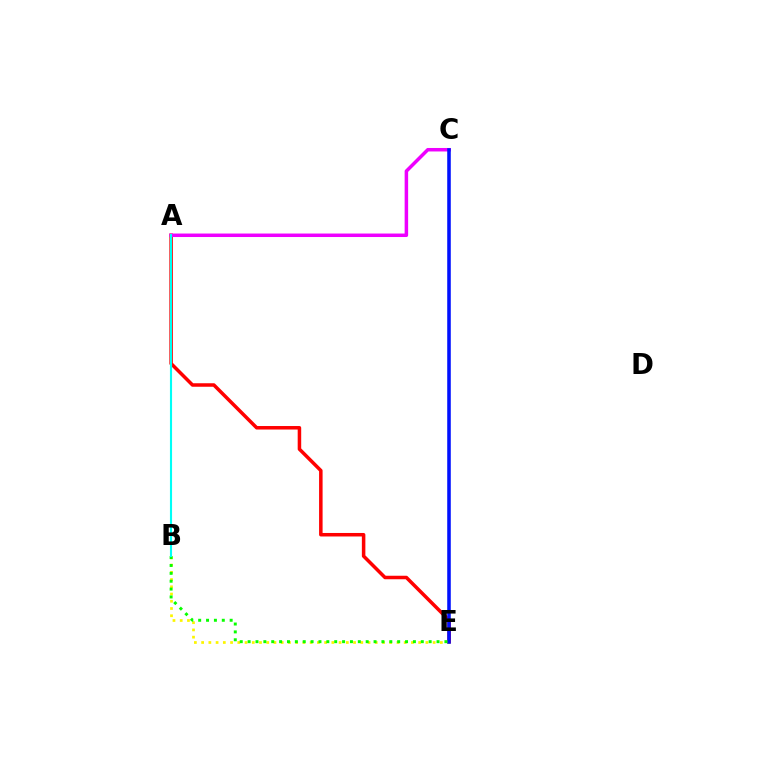{('A', 'E'): [{'color': '#ff0000', 'line_style': 'solid', 'thickness': 2.53}], ('B', 'E'): [{'color': '#fcf500', 'line_style': 'dotted', 'thickness': 1.97}, {'color': '#08ff00', 'line_style': 'dotted', 'thickness': 2.14}], ('A', 'C'): [{'color': '#ee00ff', 'line_style': 'solid', 'thickness': 2.52}], ('C', 'E'): [{'color': '#0010ff', 'line_style': 'solid', 'thickness': 2.56}], ('A', 'B'): [{'color': '#00fff6', 'line_style': 'solid', 'thickness': 1.52}]}